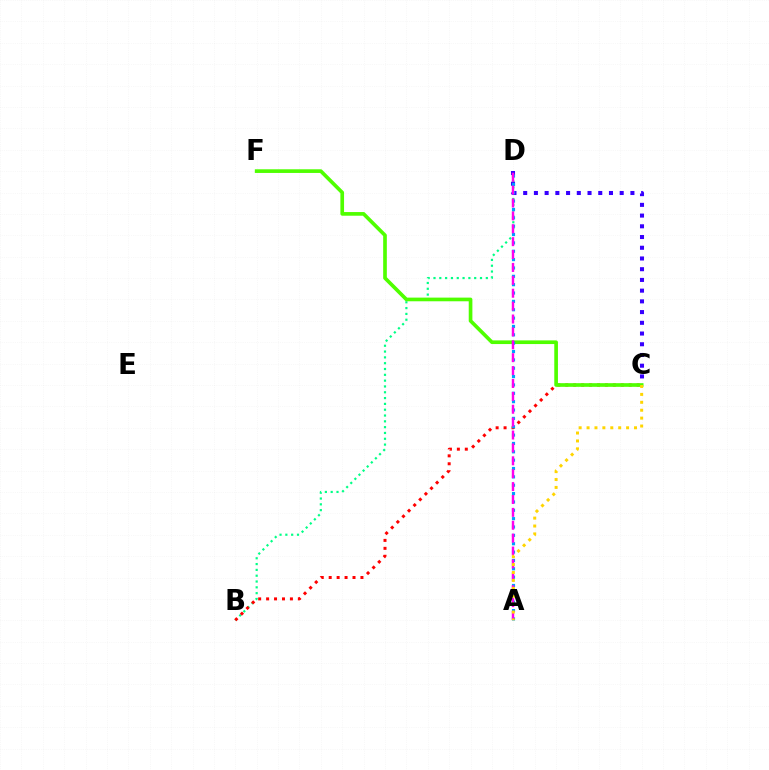{('B', 'D'): [{'color': '#00ff86', 'line_style': 'dotted', 'thickness': 1.58}], ('B', 'C'): [{'color': '#ff0000', 'line_style': 'dotted', 'thickness': 2.16}], ('C', 'D'): [{'color': '#3700ff', 'line_style': 'dotted', 'thickness': 2.91}], ('C', 'F'): [{'color': '#4fff00', 'line_style': 'solid', 'thickness': 2.64}], ('A', 'D'): [{'color': '#009eff', 'line_style': 'dotted', 'thickness': 2.27}, {'color': '#ff00ed', 'line_style': 'dashed', 'thickness': 1.75}], ('A', 'C'): [{'color': '#ffd500', 'line_style': 'dotted', 'thickness': 2.15}]}